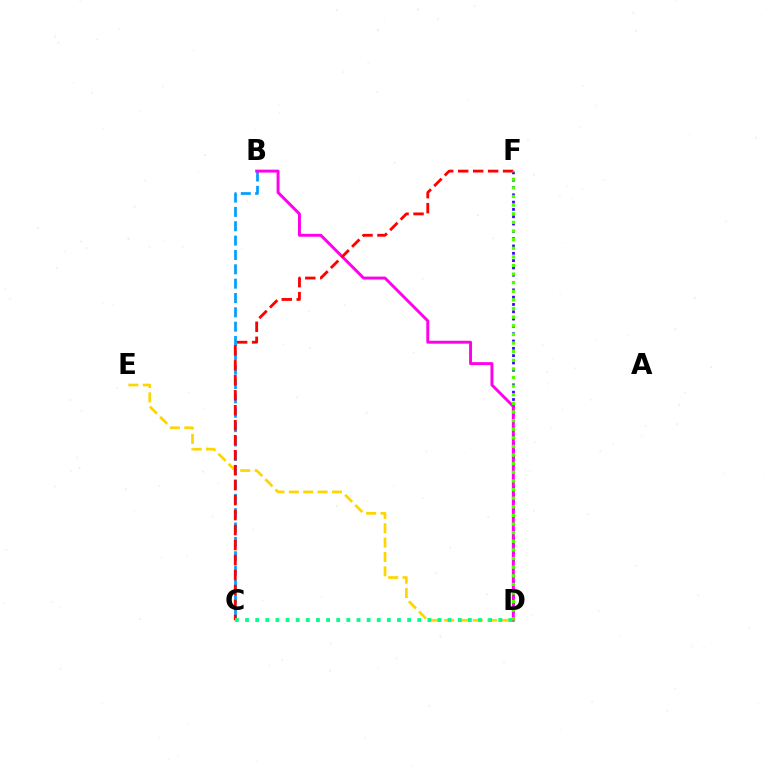{('B', 'C'): [{'color': '#009eff', 'line_style': 'dashed', 'thickness': 1.95}], ('D', 'E'): [{'color': '#ffd500', 'line_style': 'dashed', 'thickness': 1.95}], ('D', 'F'): [{'color': '#3700ff', 'line_style': 'dotted', 'thickness': 1.99}, {'color': '#4fff00', 'line_style': 'dotted', 'thickness': 2.34}], ('B', 'D'): [{'color': '#ff00ed', 'line_style': 'solid', 'thickness': 2.11}], ('C', 'F'): [{'color': '#ff0000', 'line_style': 'dashed', 'thickness': 2.03}], ('C', 'D'): [{'color': '#00ff86', 'line_style': 'dotted', 'thickness': 2.75}]}